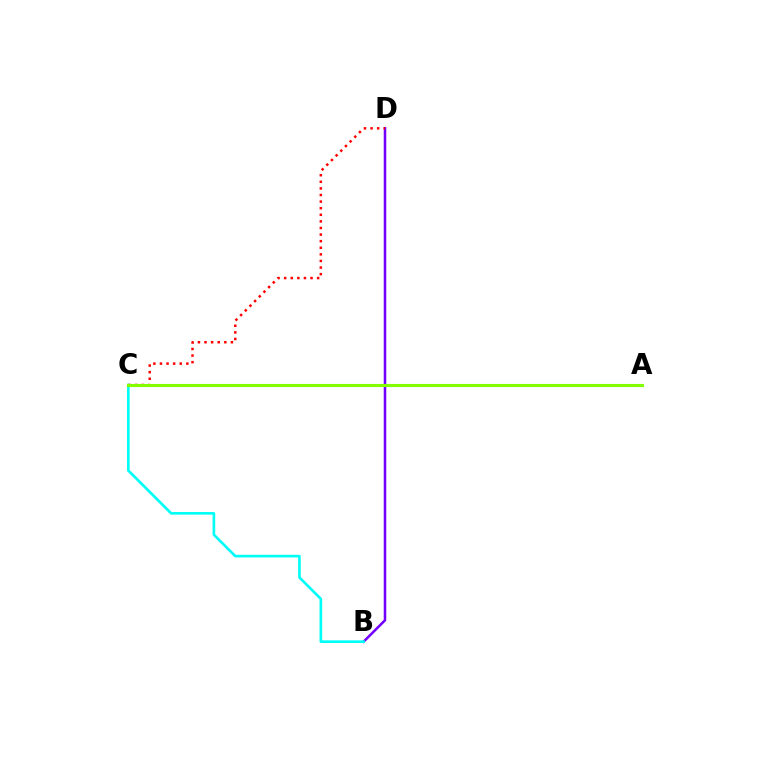{('B', 'D'): [{'color': '#7200ff', 'line_style': 'solid', 'thickness': 1.82}], ('B', 'C'): [{'color': '#00fff6', 'line_style': 'solid', 'thickness': 1.91}], ('C', 'D'): [{'color': '#ff0000', 'line_style': 'dotted', 'thickness': 1.79}], ('A', 'C'): [{'color': '#84ff00', 'line_style': 'solid', 'thickness': 2.25}]}